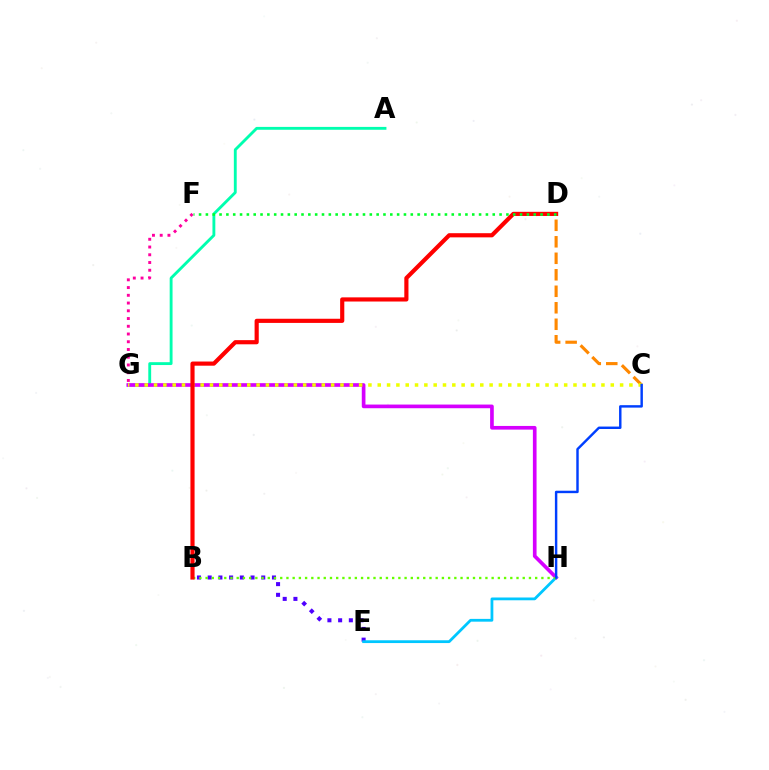{('C', 'D'): [{'color': '#ff8800', 'line_style': 'dashed', 'thickness': 2.24}], ('A', 'G'): [{'color': '#00ffaf', 'line_style': 'solid', 'thickness': 2.06}], ('B', 'E'): [{'color': '#4f00ff', 'line_style': 'dotted', 'thickness': 2.91}], ('G', 'H'): [{'color': '#d600ff', 'line_style': 'solid', 'thickness': 2.64}], ('E', 'H'): [{'color': '#00c7ff', 'line_style': 'solid', 'thickness': 2.0}], ('C', 'G'): [{'color': '#eeff00', 'line_style': 'dotted', 'thickness': 2.53}], ('F', 'G'): [{'color': '#ff00a0', 'line_style': 'dotted', 'thickness': 2.1}], ('B', 'H'): [{'color': '#66ff00', 'line_style': 'dotted', 'thickness': 1.69}], ('C', 'H'): [{'color': '#003fff', 'line_style': 'solid', 'thickness': 1.75}], ('B', 'D'): [{'color': '#ff0000', 'line_style': 'solid', 'thickness': 2.99}], ('D', 'F'): [{'color': '#00ff27', 'line_style': 'dotted', 'thickness': 1.86}]}